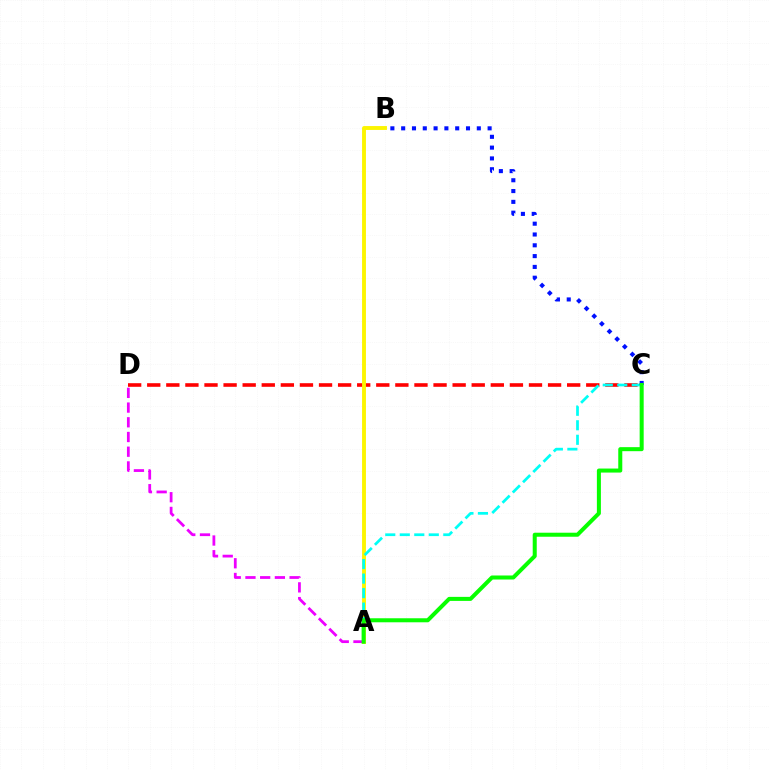{('C', 'D'): [{'color': '#ff0000', 'line_style': 'dashed', 'thickness': 2.59}], ('A', 'B'): [{'color': '#fcf500', 'line_style': 'solid', 'thickness': 2.8}], ('A', 'D'): [{'color': '#ee00ff', 'line_style': 'dashed', 'thickness': 2.0}], ('A', 'C'): [{'color': '#00fff6', 'line_style': 'dashed', 'thickness': 1.97}, {'color': '#08ff00', 'line_style': 'solid', 'thickness': 2.9}], ('B', 'C'): [{'color': '#0010ff', 'line_style': 'dotted', 'thickness': 2.94}]}